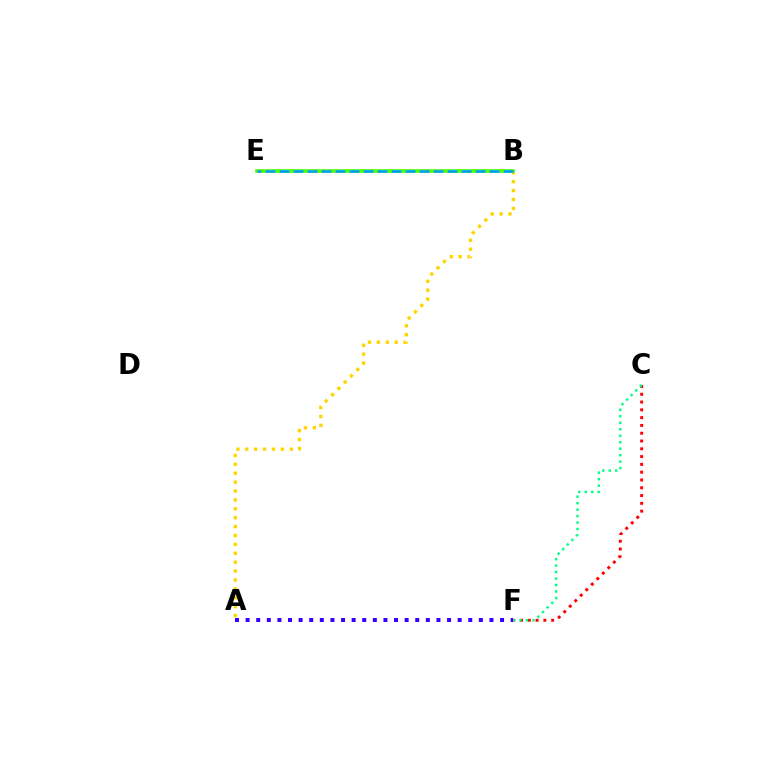{('A', 'B'): [{'color': '#ffd500', 'line_style': 'dotted', 'thickness': 2.42}], ('B', 'E'): [{'color': '#ff00ed', 'line_style': 'solid', 'thickness': 1.54}, {'color': '#4fff00', 'line_style': 'solid', 'thickness': 2.57}, {'color': '#009eff', 'line_style': 'dashed', 'thickness': 1.9}], ('C', 'F'): [{'color': '#ff0000', 'line_style': 'dotted', 'thickness': 2.12}, {'color': '#00ff86', 'line_style': 'dotted', 'thickness': 1.76}], ('A', 'F'): [{'color': '#3700ff', 'line_style': 'dotted', 'thickness': 2.88}]}